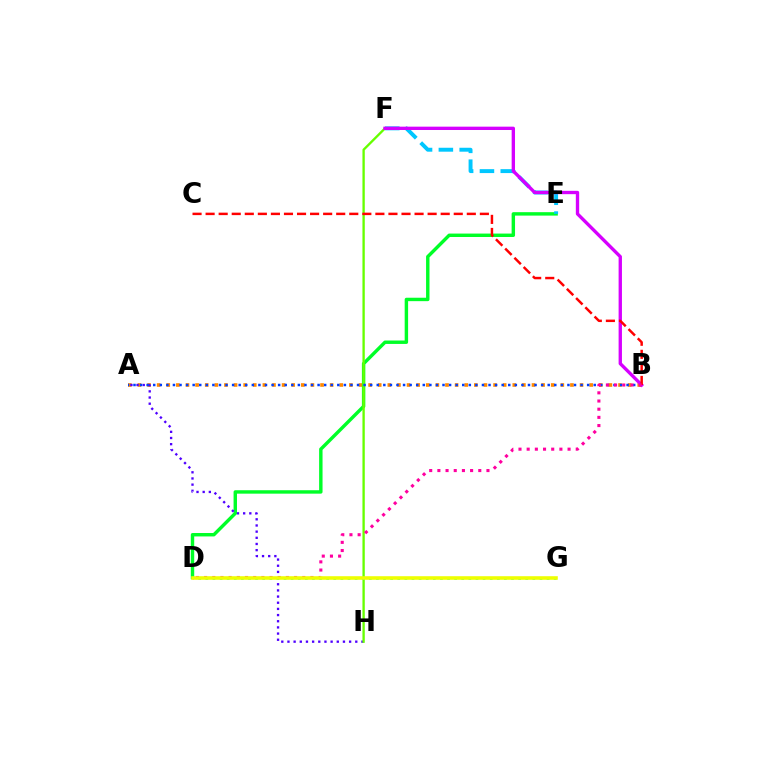{('A', 'B'): [{'color': '#ff8800', 'line_style': 'dotted', 'thickness': 2.61}, {'color': '#003fff', 'line_style': 'dotted', 'thickness': 1.79}], ('D', 'E'): [{'color': '#00ff27', 'line_style': 'solid', 'thickness': 2.46}], ('A', 'H'): [{'color': '#4f00ff', 'line_style': 'dotted', 'thickness': 1.68}], ('E', 'F'): [{'color': '#00c7ff', 'line_style': 'dashed', 'thickness': 2.83}], ('F', 'H'): [{'color': '#66ff00', 'line_style': 'solid', 'thickness': 1.68}], ('D', 'G'): [{'color': '#00ffaf', 'line_style': 'dotted', 'thickness': 1.93}, {'color': '#eeff00', 'line_style': 'solid', 'thickness': 2.58}], ('B', 'F'): [{'color': '#d600ff', 'line_style': 'solid', 'thickness': 2.41}], ('B', 'C'): [{'color': '#ff0000', 'line_style': 'dashed', 'thickness': 1.77}], ('B', 'D'): [{'color': '#ff00a0', 'line_style': 'dotted', 'thickness': 2.22}]}